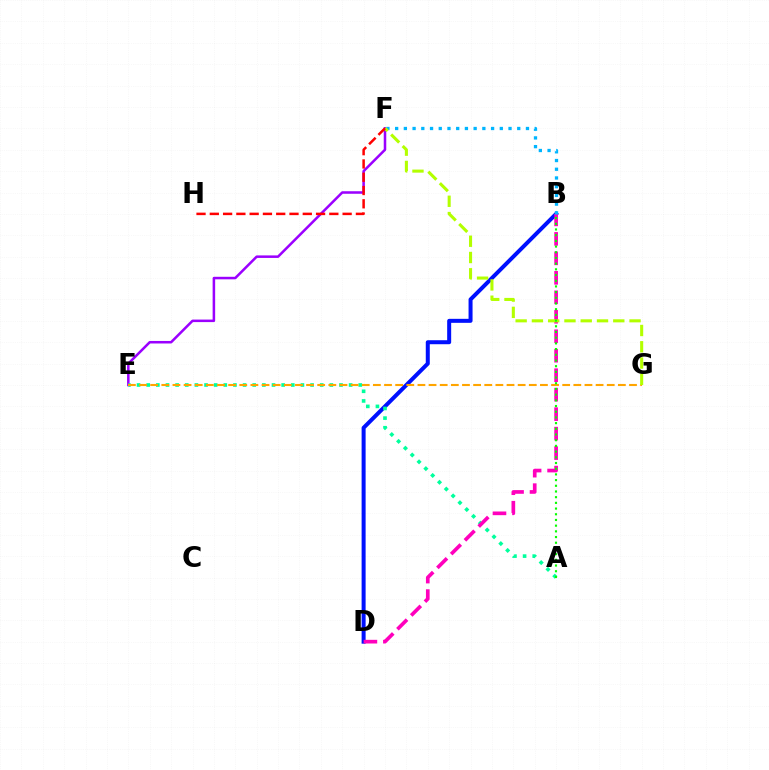{('E', 'F'): [{'color': '#9b00ff', 'line_style': 'solid', 'thickness': 1.82}], ('B', 'D'): [{'color': '#0010ff', 'line_style': 'solid', 'thickness': 2.88}, {'color': '#ff00bd', 'line_style': 'dashed', 'thickness': 2.65}], ('A', 'E'): [{'color': '#00ff9d', 'line_style': 'dotted', 'thickness': 2.62}], ('B', 'F'): [{'color': '#00b5ff', 'line_style': 'dotted', 'thickness': 2.37}], ('E', 'G'): [{'color': '#ffa500', 'line_style': 'dashed', 'thickness': 1.51}], ('F', 'G'): [{'color': '#b3ff00', 'line_style': 'dashed', 'thickness': 2.21}], ('F', 'H'): [{'color': '#ff0000', 'line_style': 'dashed', 'thickness': 1.8}], ('A', 'B'): [{'color': '#08ff00', 'line_style': 'dotted', 'thickness': 1.55}]}